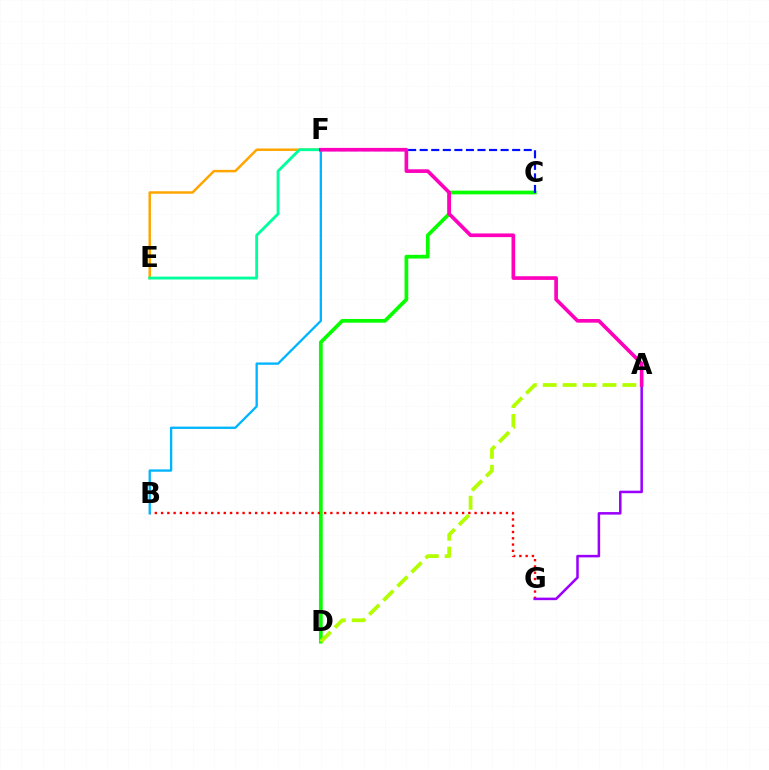{('C', 'D'): [{'color': '#08ff00', 'line_style': 'solid', 'thickness': 2.68}], ('B', 'G'): [{'color': '#ff0000', 'line_style': 'dotted', 'thickness': 1.7}], ('A', 'G'): [{'color': '#9b00ff', 'line_style': 'solid', 'thickness': 1.82}], ('C', 'F'): [{'color': '#0010ff', 'line_style': 'dashed', 'thickness': 1.57}], ('E', 'F'): [{'color': '#ffa500', 'line_style': 'solid', 'thickness': 1.79}, {'color': '#00ff9d', 'line_style': 'solid', 'thickness': 2.06}], ('B', 'F'): [{'color': '#00b5ff', 'line_style': 'solid', 'thickness': 1.67}], ('A', 'D'): [{'color': '#b3ff00', 'line_style': 'dashed', 'thickness': 2.71}], ('A', 'F'): [{'color': '#ff00bd', 'line_style': 'solid', 'thickness': 2.64}]}